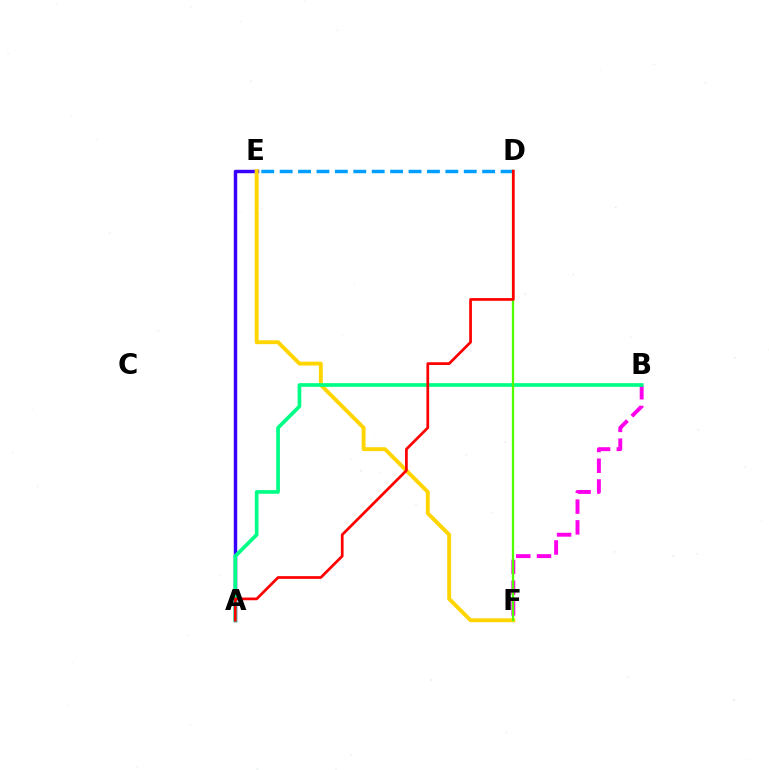{('B', 'F'): [{'color': '#ff00ed', 'line_style': 'dashed', 'thickness': 2.82}], ('D', 'E'): [{'color': '#009eff', 'line_style': 'dashed', 'thickness': 2.5}], ('A', 'E'): [{'color': '#3700ff', 'line_style': 'solid', 'thickness': 2.48}], ('E', 'F'): [{'color': '#ffd500', 'line_style': 'solid', 'thickness': 2.79}], ('A', 'B'): [{'color': '#00ff86', 'line_style': 'solid', 'thickness': 2.66}], ('D', 'F'): [{'color': '#4fff00', 'line_style': 'solid', 'thickness': 1.65}], ('A', 'D'): [{'color': '#ff0000', 'line_style': 'solid', 'thickness': 1.95}]}